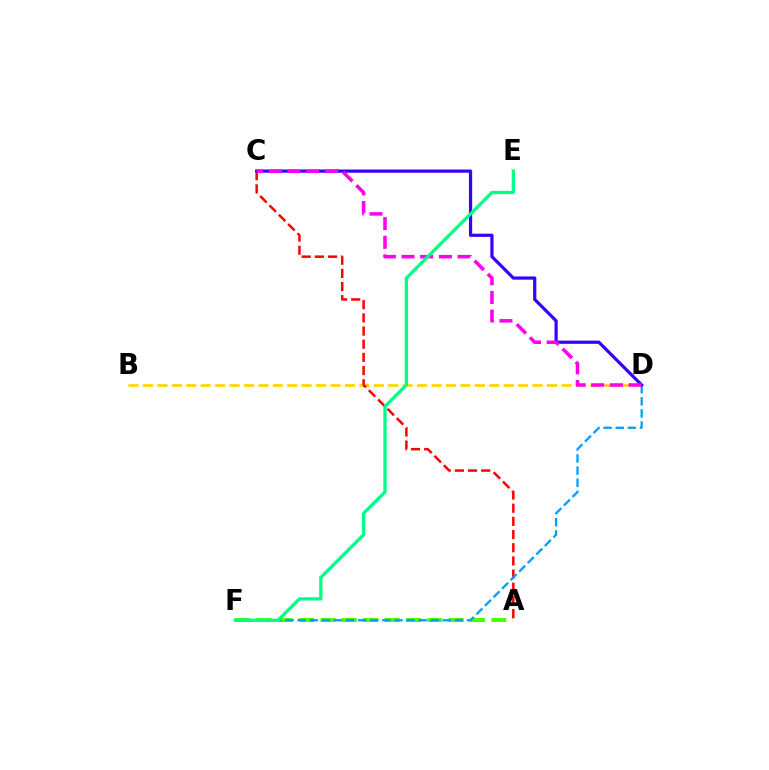{('A', 'F'): [{'color': '#4fff00', 'line_style': 'dashed', 'thickness': 2.9}], ('B', 'D'): [{'color': '#ffd500', 'line_style': 'dashed', 'thickness': 1.96}], ('A', 'C'): [{'color': '#ff0000', 'line_style': 'dashed', 'thickness': 1.79}], ('D', 'F'): [{'color': '#009eff', 'line_style': 'dashed', 'thickness': 1.64}], ('C', 'D'): [{'color': '#3700ff', 'line_style': 'solid', 'thickness': 2.31}, {'color': '#ff00ed', 'line_style': 'dashed', 'thickness': 2.54}], ('E', 'F'): [{'color': '#00ff86', 'line_style': 'solid', 'thickness': 2.36}]}